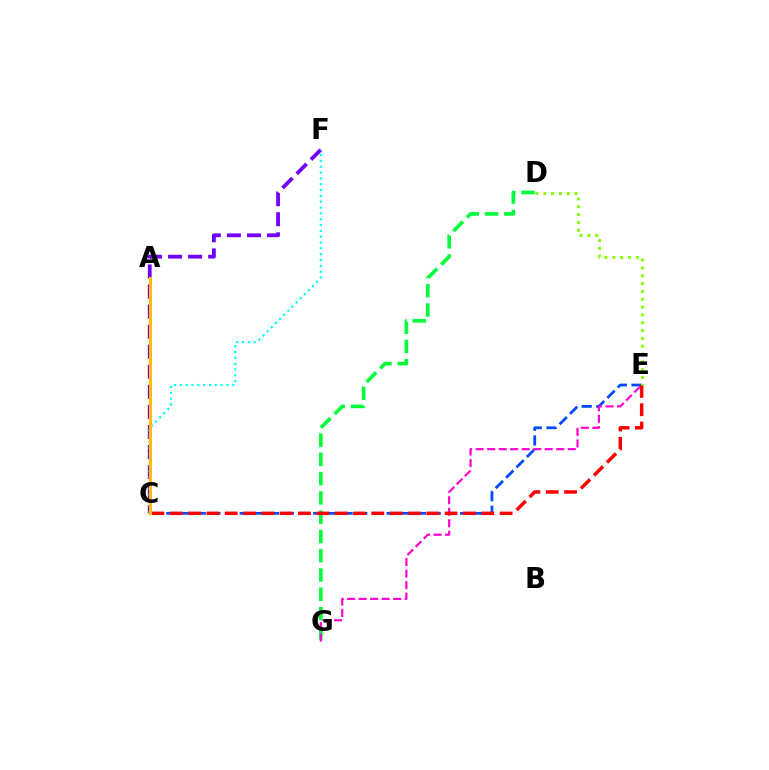{('C', 'E'): [{'color': '#004bff', 'line_style': 'dashed', 'thickness': 2.0}, {'color': '#ff0000', 'line_style': 'dashed', 'thickness': 2.49}], ('D', 'G'): [{'color': '#00ff39', 'line_style': 'dashed', 'thickness': 2.62}], ('E', 'G'): [{'color': '#ff00cf', 'line_style': 'dashed', 'thickness': 1.56}], ('C', 'F'): [{'color': '#7200ff', 'line_style': 'dashed', 'thickness': 2.73}, {'color': '#00fff6', 'line_style': 'dotted', 'thickness': 1.58}], ('D', 'E'): [{'color': '#84ff00', 'line_style': 'dotted', 'thickness': 2.13}], ('A', 'C'): [{'color': '#ffbd00', 'line_style': 'solid', 'thickness': 2.14}]}